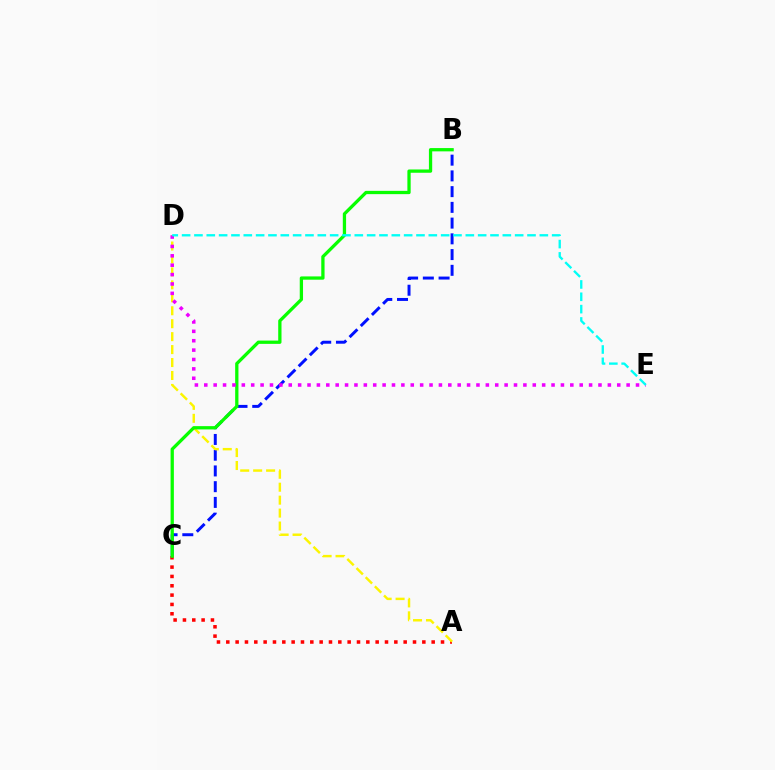{('B', 'C'): [{'color': '#0010ff', 'line_style': 'dashed', 'thickness': 2.14}, {'color': '#08ff00', 'line_style': 'solid', 'thickness': 2.36}], ('A', 'C'): [{'color': '#ff0000', 'line_style': 'dotted', 'thickness': 2.54}], ('A', 'D'): [{'color': '#fcf500', 'line_style': 'dashed', 'thickness': 1.76}], ('D', 'E'): [{'color': '#ee00ff', 'line_style': 'dotted', 'thickness': 2.55}, {'color': '#00fff6', 'line_style': 'dashed', 'thickness': 1.68}]}